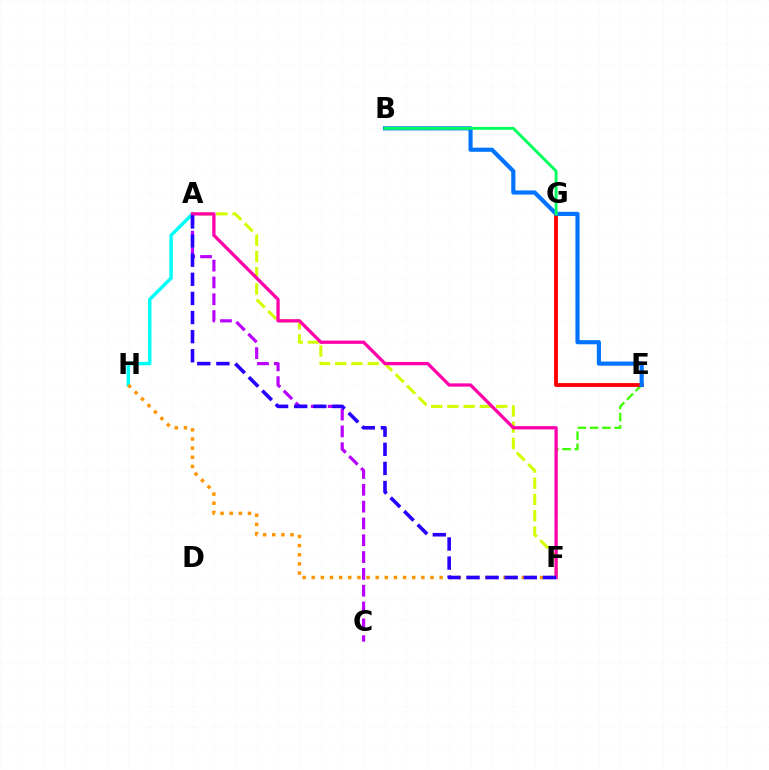{('A', 'F'): [{'color': '#d1ff00', 'line_style': 'dashed', 'thickness': 2.21}, {'color': '#ff00ac', 'line_style': 'solid', 'thickness': 2.36}, {'color': '#2500ff', 'line_style': 'dashed', 'thickness': 2.6}], ('A', 'H'): [{'color': '#00fff6', 'line_style': 'solid', 'thickness': 2.5}], ('A', 'C'): [{'color': '#b900ff', 'line_style': 'dashed', 'thickness': 2.28}], ('E', 'F'): [{'color': '#3dff00', 'line_style': 'dashed', 'thickness': 1.66}], ('E', 'G'): [{'color': '#ff0000', 'line_style': 'solid', 'thickness': 2.77}], ('B', 'E'): [{'color': '#0074ff', 'line_style': 'solid', 'thickness': 2.98}], ('F', 'H'): [{'color': '#ff9400', 'line_style': 'dotted', 'thickness': 2.48}], ('B', 'G'): [{'color': '#00ff5c', 'line_style': 'solid', 'thickness': 2.08}]}